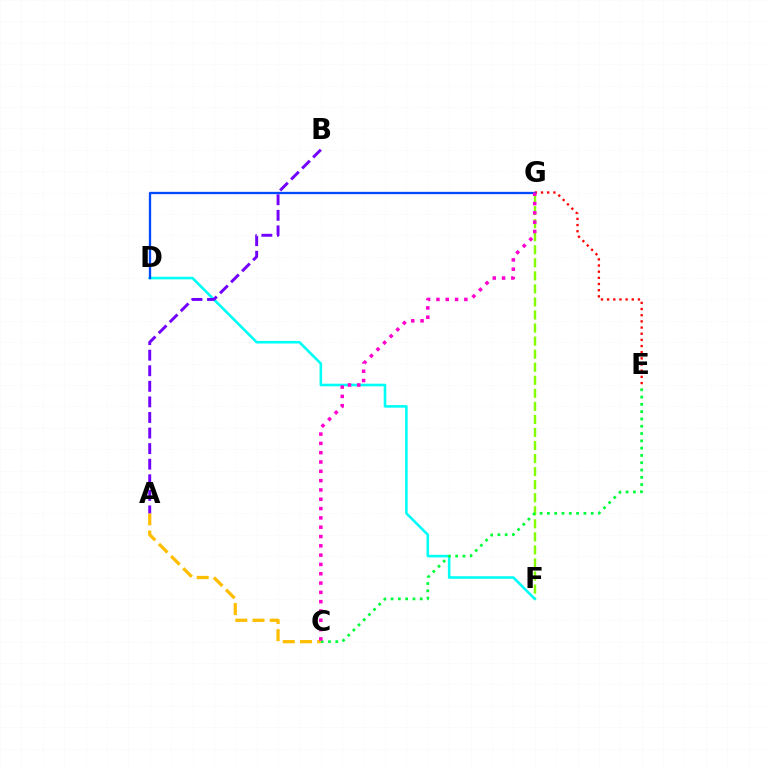{('A', 'C'): [{'color': '#ffbd00', 'line_style': 'dashed', 'thickness': 2.34}], ('F', 'G'): [{'color': '#84ff00', 'line_style': 'dashed', 'thickness': 1.77}], ('D', 'F'): [{'color': '#00fff6', 'line_style': 'solid', 'thickness': 1.87}], ('E', 'G'): [{'color': '#ff0000', 'line_style': 'dotted', 'thickness': 1.67}], ('C', 'E'): [{'color': '#00ff39', 'line_style': 'dotted', 'thickness': 1.98}], ('D', 'G'): [{'color': '#004bff', 'line_style': 'solid', 'thickness': 1.67}], ('C', 'G'): [{'color': '#ff00cf', 'line_style': 'dotted', 'thickness': 2.53}], ('A', 'B'): [{'color': '#7200ff', 'line_style': 'dashed', 'thickness': 2.12}]}